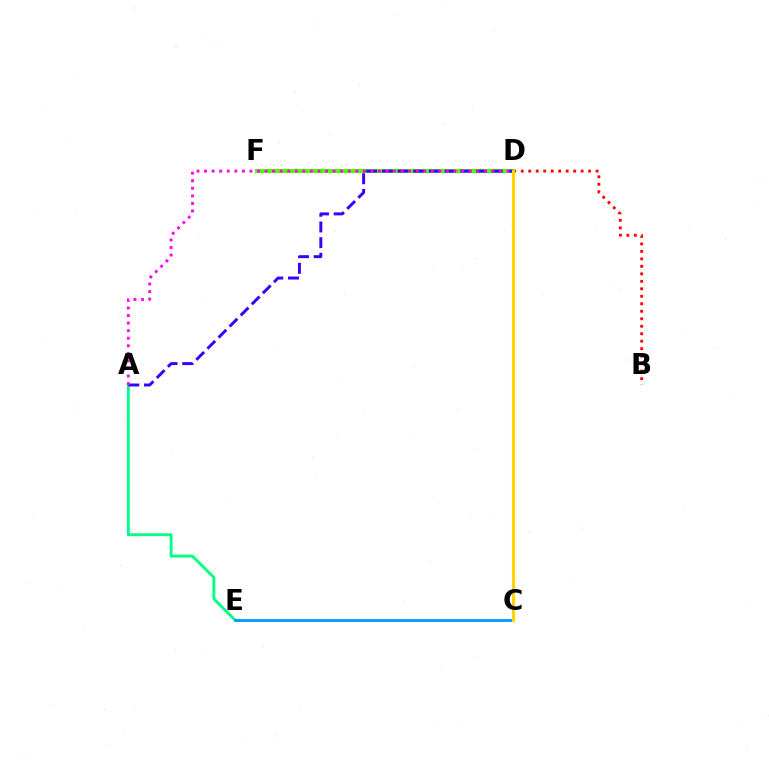{('B', 'D'): [{'color': '#ff0000', 'line_style': 'dotted', 'thickness': 2.03}], ('A', 'E'): [{'color': '#00ff86', 'line_style': 'solid', 'thickness': 2.07}], ('D', 'F'): [{'color': '#4fff00', 'line_style': 'solid', 'thickness': 2.97}], ('A', 'D'): [{'color': '#3700ff', 'line_style': 'dashed', 'thickness': 2.13}, {'color': '#ff00ed', 'line_style': 'dotted', 'thickness': 2.05}], ('C', 'E'): [{'color': '#009eff', 'line_style': 'solid', 'thickness': 2.09}], ('C', 'D'): [{'color': '#ffd500', 'line_style': 'solid', 'thickness': 2.23}]}